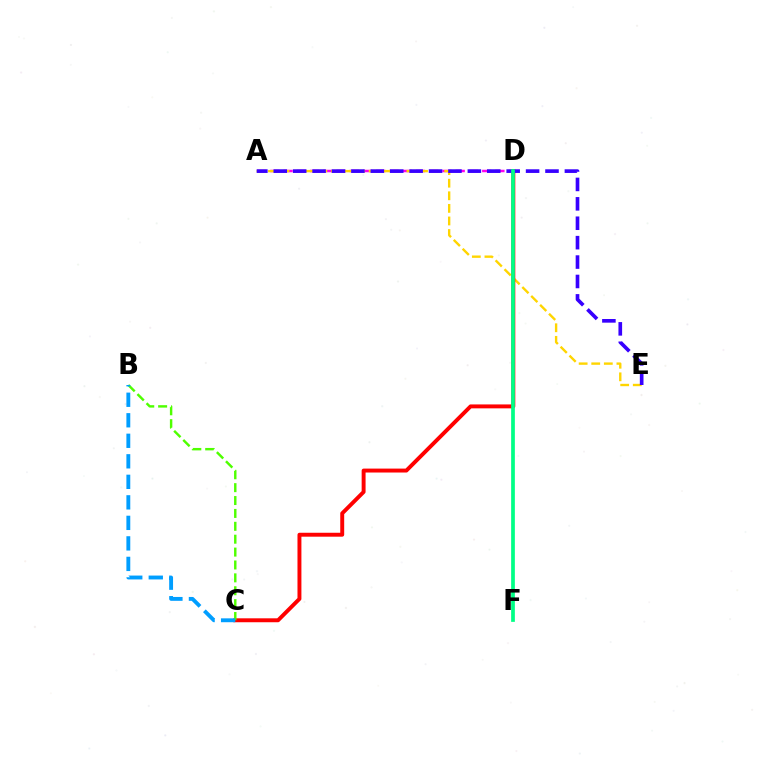{('A', 'D'): [{'color': '#ff00ed', 'line_style': 'dashed', 'thickness': 1.8}], ('A', 'E'): [{'color': '#ffd500', 'line_style': 'dashed', 'thickness': 1.71}, {'color': '#3700ff', 'line_style': 'dashed', 'thickness': 2.64}], ('C', 'D'): [{'color': '#ff0000', 'line_style': 'solid', 'thickness': 2.83}], ('D', 'F'): [{'color': '#00ff86', 'line_style': 'solid', 'thickness': 2.68}], ('B', 'C'): [{'color': '#4fff00', 'line_style': 'dashed', 'thickness': 1.75}, {'color': '#009eff', 'line_style': 'dashed', 'thickness': 2.79}]}